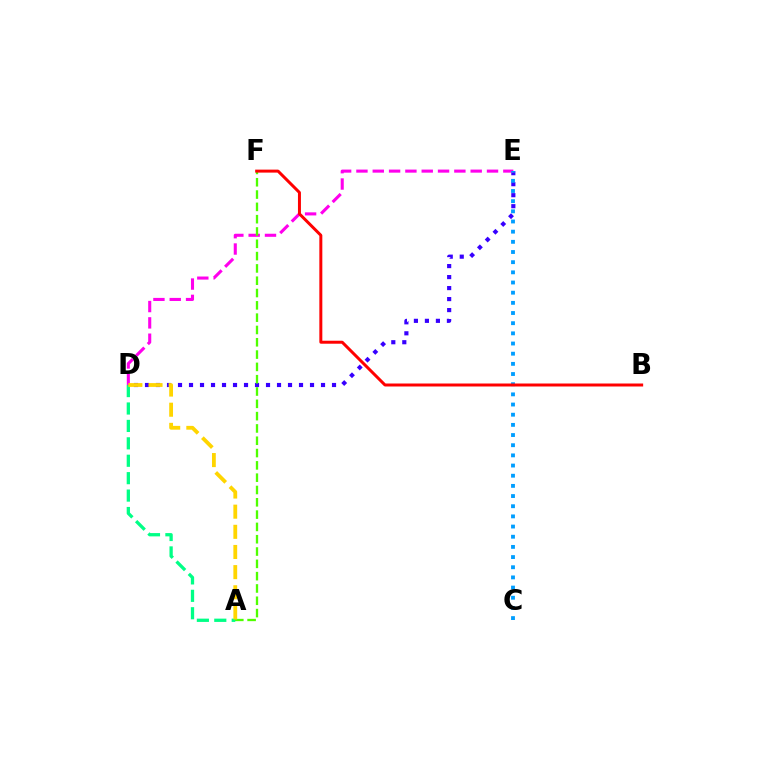{('D', 'E'): [{'color': '#3700ff', 'line_style': 'dotted', 'thickness': 2.99}, {'color': '#ff00ed', 'line_style': 'dashed', 'thickness': 2.22}], ('C', 'E'): [{'color': '#009eff', 'line_style': 'dotted', 'thickness': 2.76}], ('A', 'F'): [{'color': '#4fff00', 'line_style': 'dashed', 'thickness': 1.67}], ('B', 'F'): [{'color': '#ff0000', 'line_style': 'solid', 'thickness': 2.15}], ('A', 'D'): [{'color': '#00ff86', 'line_style': 'dashed', 'thickness': 2.37}, {'color': '#ffd500', 'line_style': 'dashed', 'thickness': 2.74}]}